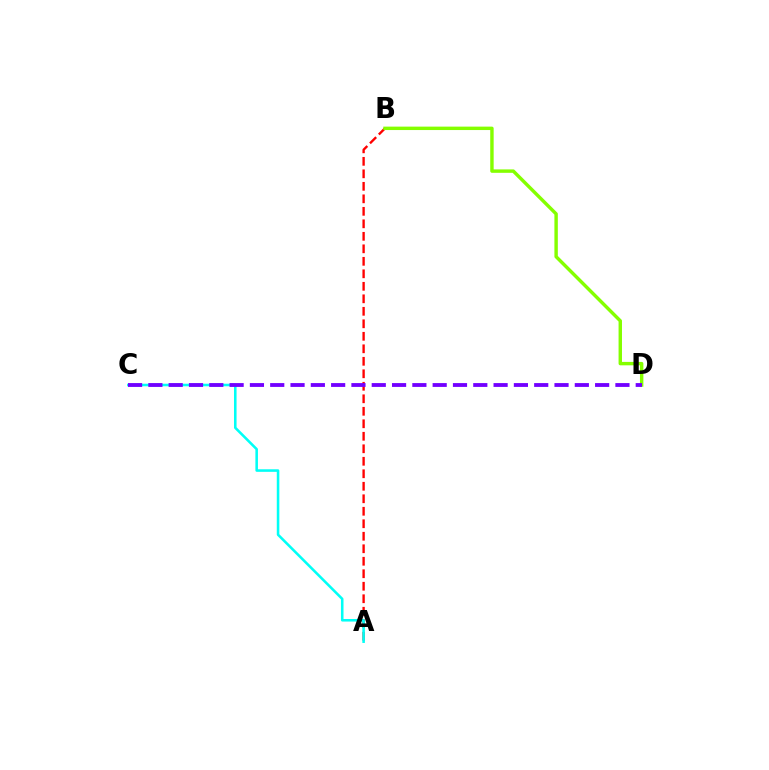{('A', 'B'): [{'color': '#ff0000', 'line_style': 'dashed', 'thickness': 1.7}], ('B', 'D'): [{'color': '#84ff00', 'line_style': 'solid', 'thickness': 2.46}], ('A', 'C'): [{'color': '#00fff6', 'line_style': 'solid', 'thickness': 1.84}], ('C', 'D'): [{'color': '#7200ff', 'line_style': 'dashed', 'thickness': 2.76}]}